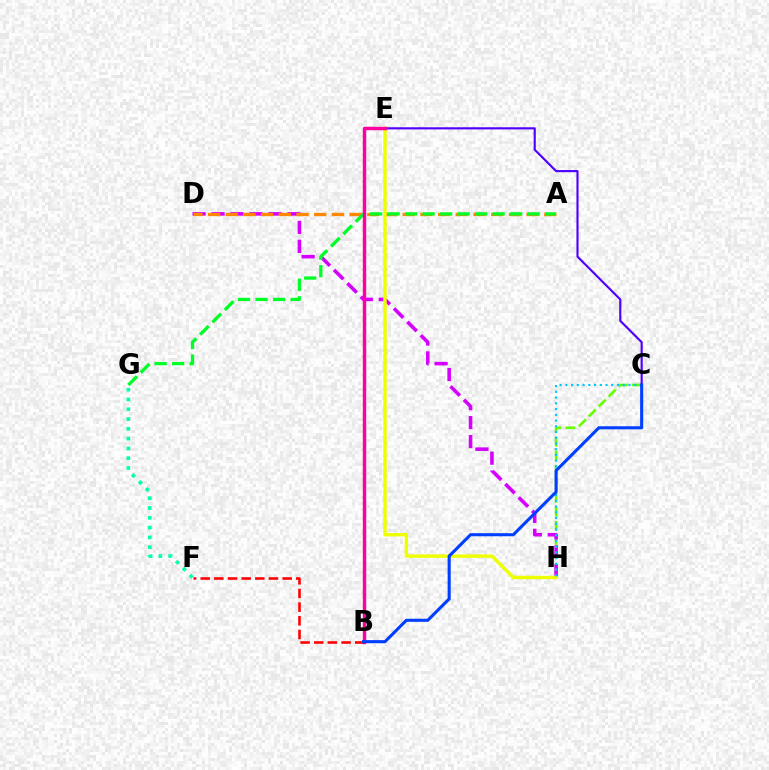{('C', 'H'): [{'color': '#66ff00', 'line_style': 'dashed', 'thickness': 1.91}, {'color': '#00c7ff', 'line_style': 'dotted', 'thickness': 1.56}], ('C', 'E'): [{'color': '#4f00ff', 'line_style': 'solid', 'thickness': 1.54}], ('F', 'G'): [{'color': '#00ffaf', 'line_style': 'dotted', 'thickness': 2.66}], ('D', 'H'): [{'color': '#d600ff', 'line_style': 'dashed', 'thickness': 2.58}], ('A', 'D'): [{'color': '#ff8800', 'line_style': 'dashed', 'thickness': 2.4}], ('A', 'G'): [{'color': '#00ff27', 'line_style': 'dashed', 'thickness': 2.38}], ('E', 'H'): [{'color': '#eeff00', 'line_style': 'solid', 'thickness': 2.45}], ('B', 'E'): [{'color': '#ff00a0', 'line_style': 'solid', 'thickness': 2.46}], ('B', 'F'): [{'color': '#ff0000', 'line_style': 'dashed', 'thickness': 1.86}], ('B', 'C'): [{'color': '#003fff', 'line_style': 'solid', 'thickness': 2.22}]}